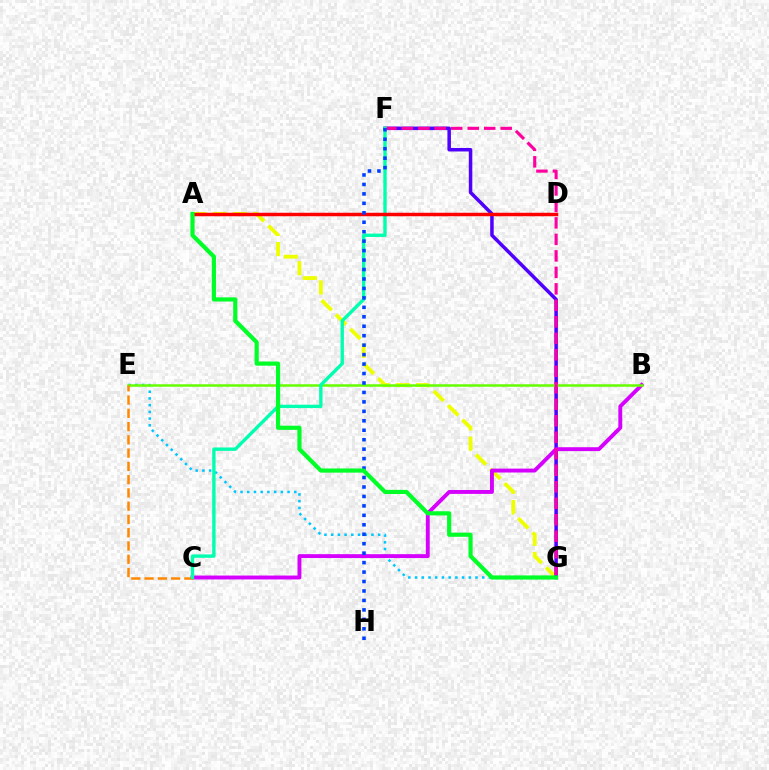{('E', 'G'): [{'color': '#00c7ff', 'line_style': 'dotted', 'thickness': 1.82}], ('A', 'G'): [{'color': '#eeff00', 'line_style': 'dashed', 'thickness': 2.75}, {'color': '#00ff27', 'line_style': 'solid', 'thickness': 3.0}], ('F', 'G'): [{'color': '#4f00ff', 'line_style': 'solid', 'thickness': 2.53}, {'color': '#ff00a0', 'line_style': 'dashed', 'thickness': 2.24}], ('B', 'C'): [{'color': '#d600ff', 'line_style': 'solid', 'thickness': 2.81}], ('B', 'E'): [{'color': '#66ff00', 'line_style': 'solid', 'thickness': 1.81}], ('C', 'E'): [{'color': '#ff8800', 'line_style': 'dashed', 'thickness': 1.8}], ('C', 'F'): [{'color': '#00ffaf', 'line_style': 'solid', 'thickness': 2.43}], ('A', 'D'): [{'color': '#ff0000', 'line_style': 'solid', 'thickness': 2.51}], ('F', 'H'): [{'color': '#003fff', 'line_style': 'dotted', 'thickness': 2.57}]}